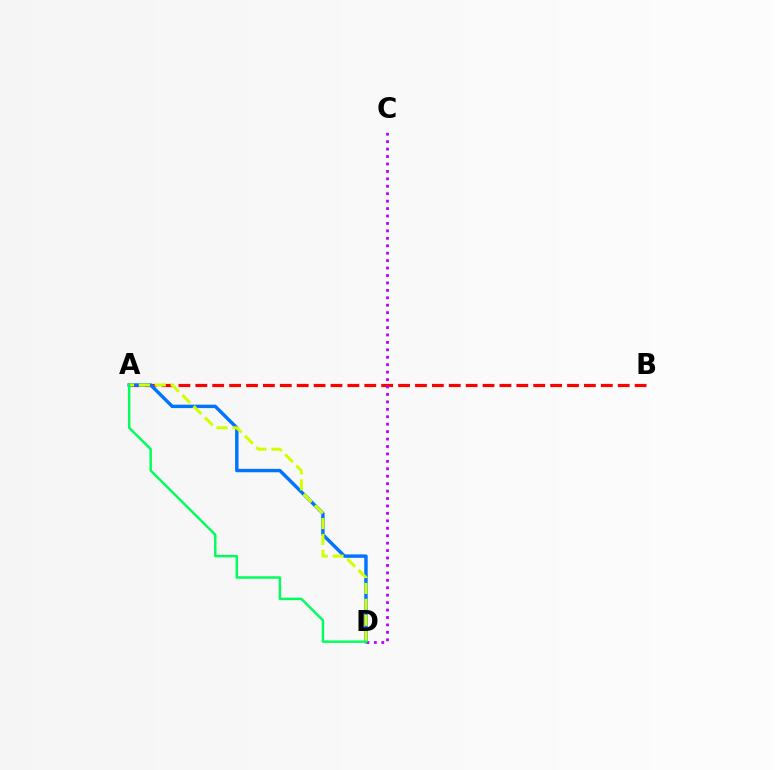{('A', 'B'): [{'color': '#ff0000', 'line_style': 'dashed', 'thickness': 2.3}], ('C', 'D'): [{'color': '#b900ff', 'line_style': 'dotted', 'thickness': 2.02}], ('A', 'D'): [{'color': '#0074ff', 'line_style': 'solid', 'thickness': 2.46}, {'color': '#d1ff00', 'line_style': 'dashed', 'thickness': 2.16}, {'color': '#00ff5c', 'line_style': 'solid', 'thickness': 1.76}]}